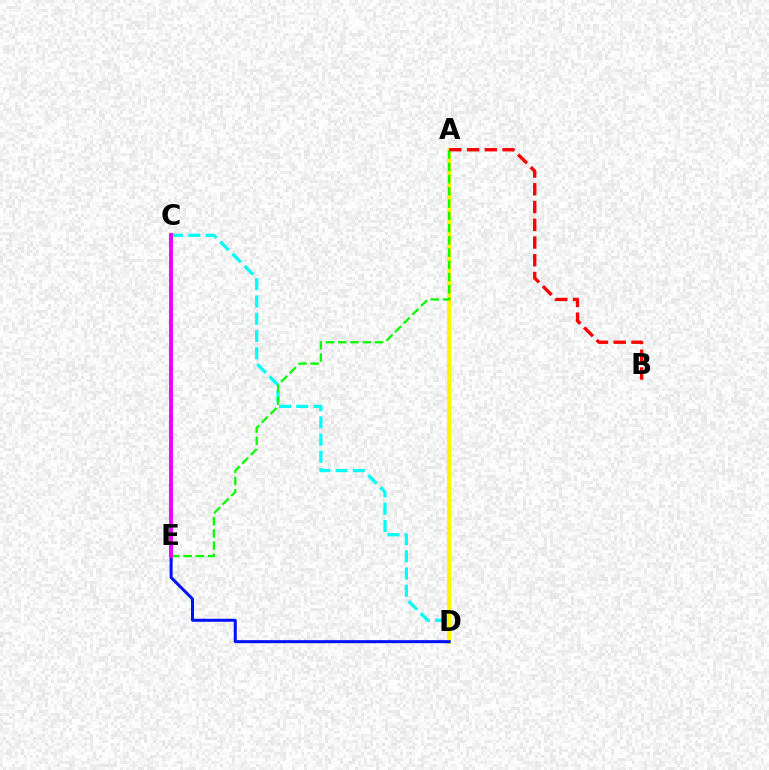{('C', 'D'): [{'color': '#00fff6', 'line_style': 'dashed', 'thickness': 2.34}], ('A', 'D'): [{'color': '#fcf500', 'line_style': 'solid', 'thickness': 2.98}], ('D', 'E'): [{'color': '#0010ff', 'line_style': 'solid', 'thickness': 2.17}], ('A', 'E'): [{'color': '#08ff00', 'line_style': 'dashed', 'thickness': 1.66}], ('C', 'E'): [{'color': '#ee00ff', 'line_style': 'solid', 'thickness': 2.81}], ('A', 'B'): [{'color': '#ff0000', 'line_style': 'dashed', 'thickness': 2.41}]}